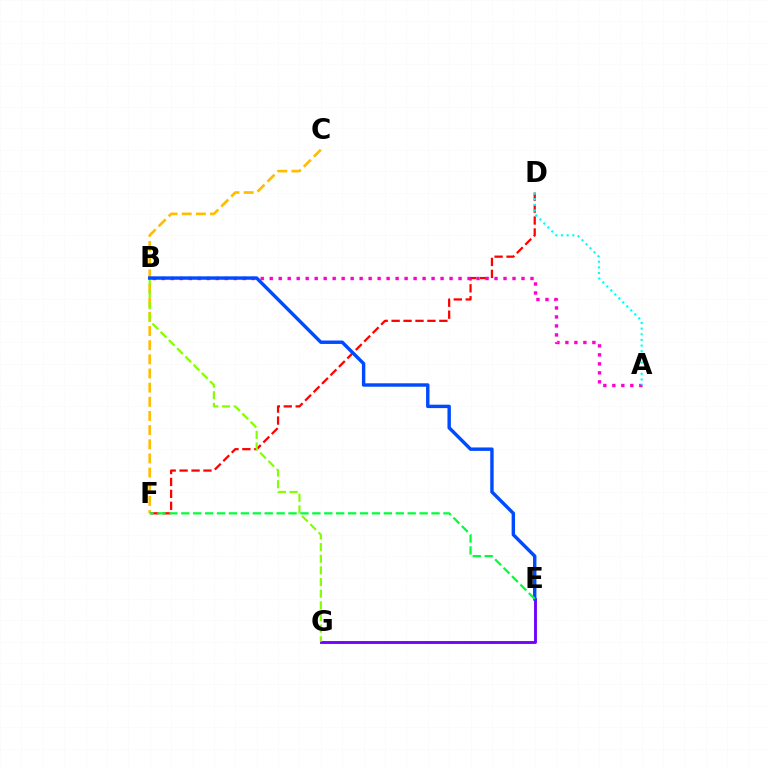{('E', 'G'): [{'color': '#7200ff', 'line_style': 'solid', 'thickness': 2.07}], ('C', 'F'): [{'color': '#ffbd00', 'line_style': 'dashed', 'thickness': 1.92}], ('D', 'F'): [{'color': '#ff0000', 'line_style': 'dashed', 'thickness': 1.62}], ('A', 'B'): [{'color': '#ff00cf', 'line_style': 'dotted', 'thickness': 2.44}], ('A', 'D'): [{'color': '#00fff6', 'line_style': 'dotted', 'thickness': 1.53}], ('B', 'G'): [{'color': '#84ff00', 'line_style': 'dashed', 'thickness': 1.58}], ('B', 'E'): [{'color': '#004bff', 'line_style': 'solid', 'thickness': 2.46}], ('E', 'F'): [{'color': '#00ff39', 'line_style': 'dashed', 'thickness': 1.62}]}